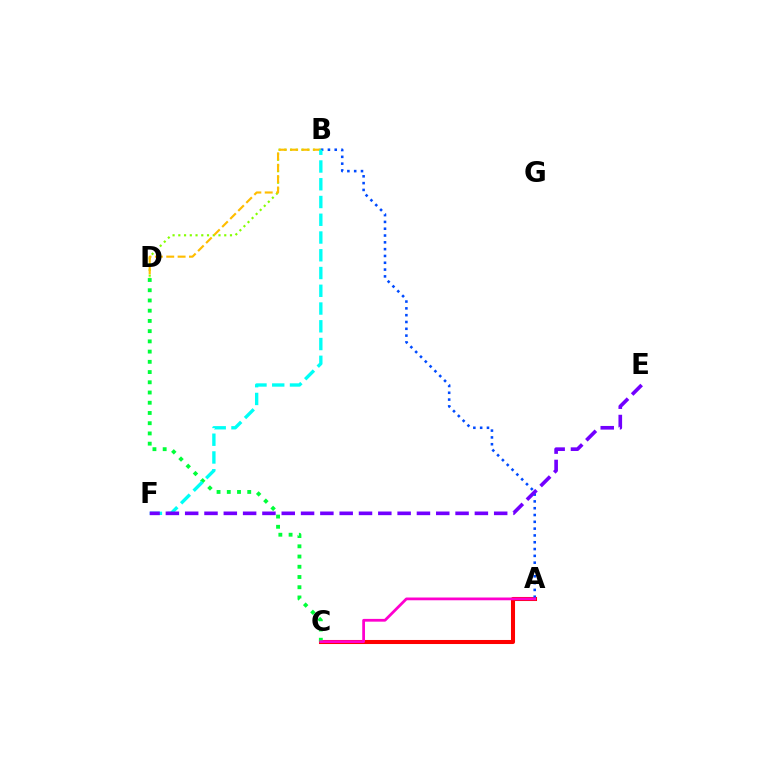{('B', 'D'): [{'color': '#84ff00', 'line_style': 'dotted', 'thickness': 1.56}, {'color': '#ffbd00', 'line_style': 'dashed', 'thickness': 1.54}], ('A', 'C'): [{'color': '#ff0000', 'line_style': 'solid', 'thickness': 2.92}, {'color': '#ff00cf', 'line_style': 'solid', 'thickness': 1.99}], ('A', 'B'): [{'color': '#004bff', 'line_style': 'dotted', 'thickness': 1.85}], ('C', 'D'): [{'color': '#00ff39', 'line_style': 'dotted', 'thickness': 2.78}], ('B', 'F'): [{'color': '#00fff6', 'line_style': 'dashed', 'thickness': 2.41}], ('E', 'F'): [{'color': '#7200ff', 'line_style': 'dashed', 'thickness': 2.62}]}